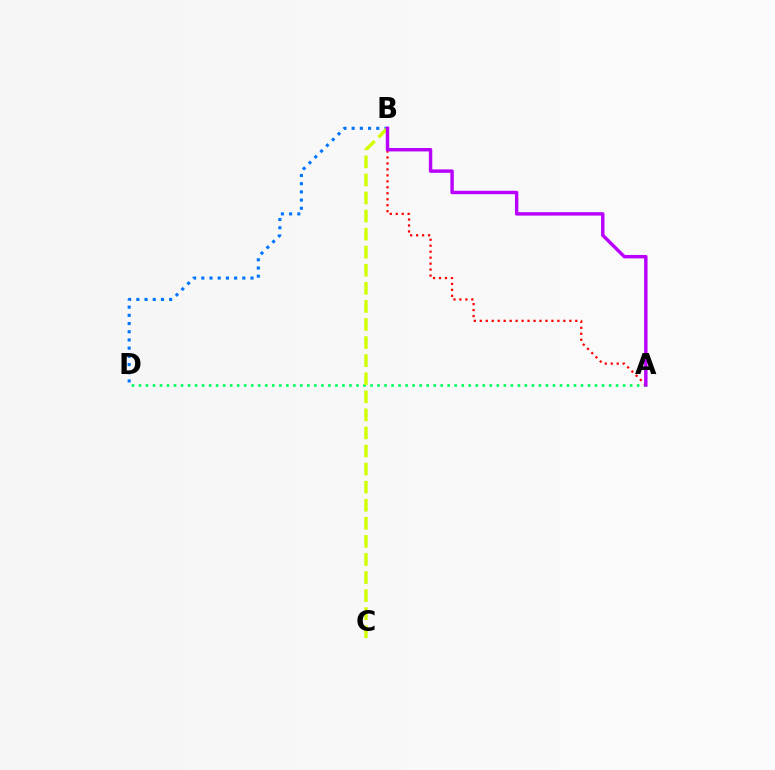{('A', 'D'): [{'color': '#00ff5c', 'line_style': 'dotted', 'thickness': 1.91}], ('A', 'B'): [{'color': '#ff0000', 'line_style': 'dotted', 'thickness': 1.62}, {'color': '#b900ff', 'line_style': 'solid', 'thickness': 2.46}], ('B', 'D'): [{'color': '#0074ff', 'line_style': 'dotted', 'thickness': 2.23}], ('B', 'C'): [{'color': '#d1ff00', 'line_style': 'dashed', 'thickness': 2.46}]}